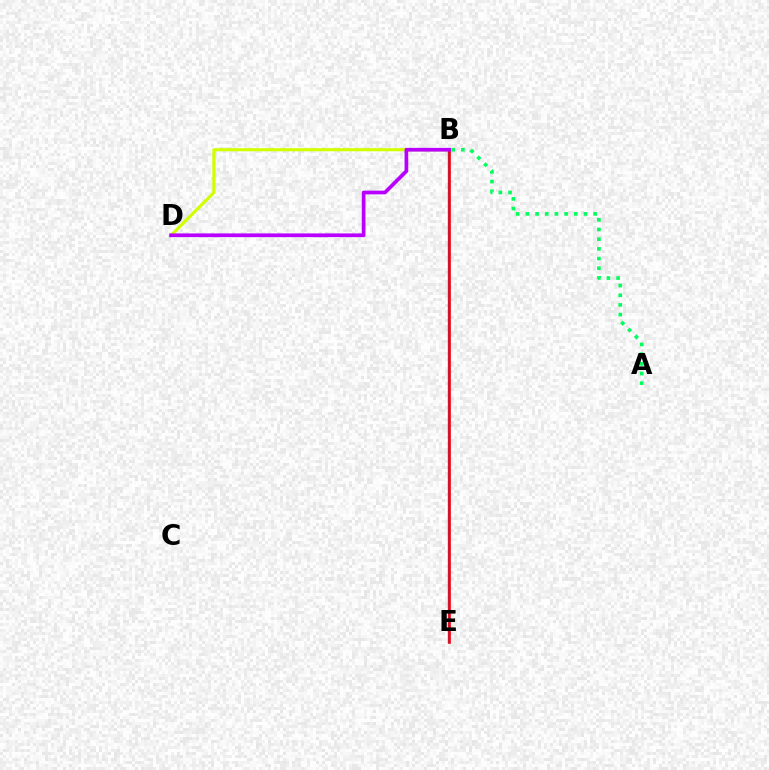{('A', 'B'): [{'color': '#00ff5c', 'line_style': 'dotted', 'thickness': 2.63}], ('B', 'E'): [{'color': '#0074ff', 'line_style': 'solid', 'thickness': 1.73}, {'color': '#ff0000', 'line_style': 'solid', 'thickness': 1.87}], ('B', 'D'): [{'color': '#d1ff00', 'line_style': 'solid', 'thickness': 2.26}, {'color': '#b900ff', 'line_style': 'solid', 'thickness': 2.68}]}